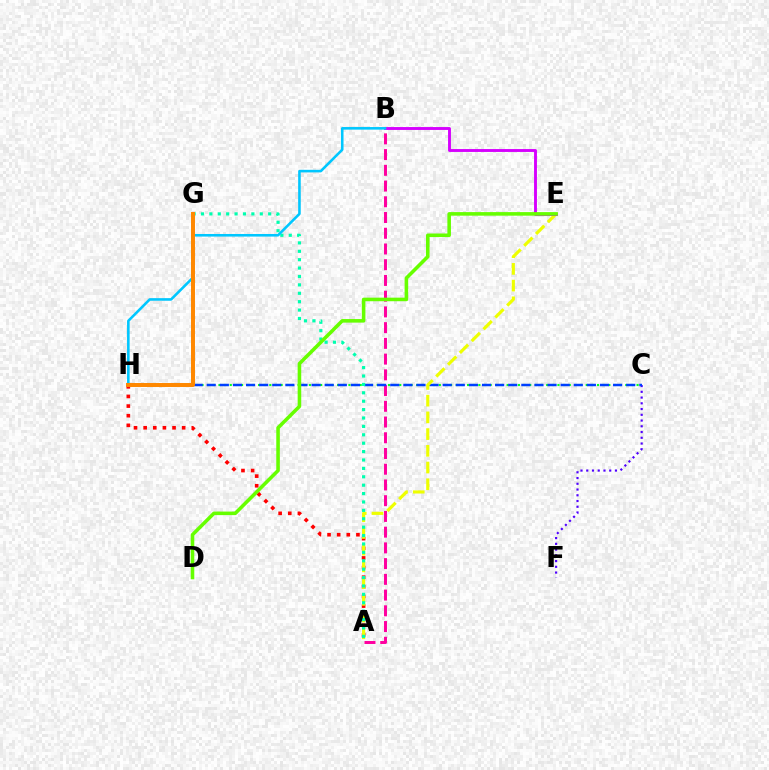{('C', 'F'): [{'color': '#4f00ff', 'line_style': 'dotted', 'thickness': 1.56}], ('A', 'H'): [{'color': '#ff0000', 'line_style': 'dotted', 'thickness': 2.62}], ('C', 'H'): [{'color': '#00ff27', 'line_style': 'dotted', 'thickness': 1.54}, {'color': '#003fff', 'line_style': 'dashed', 'thickness': 1.78}], ('A', 'B'): [{'color': '#ff00a0', 'line_style': 'dashed', 'thickness': 2.14}], ('A', 'E'): [{'color': '#eeff00', 'line_style': 'dashed', 'thickness': 2.27}], ('B', 'E'): [{'color': '#d600ff', 'line_style': 'solid', 'thickness': 2.08}], ('A', 'G'): [{'color': '#00ffaf', 'line_style': 'dotted', 'thickness': 2.28}], ('B', 'H'): [{'color': '#00c7ff', 'line_style': 'solid', 'thickness': 1.87}], ('D', 'E'): [{'color': '#66ff00', 'line_style': 'solid', 'thickness': 2.57}], ('G', 'H'): [{'color': '#ff8800', 'line_style': 'solid', 'thickness': 2.86}]}